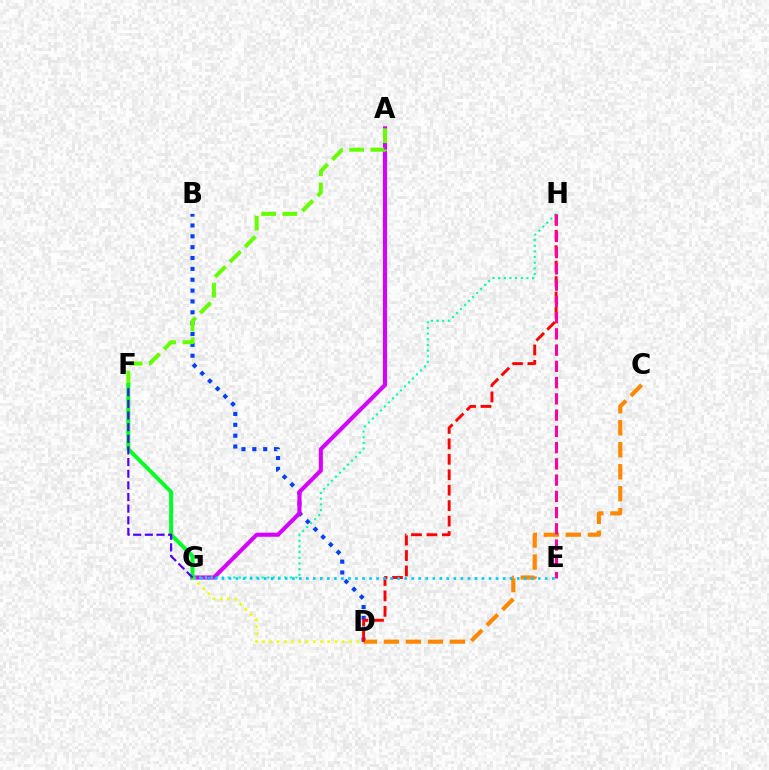{('B', 'D'): [{'color': '#003fff', 'line_style': 'dotted', 'thickness': 2.95}], ('A', 'G'): [{'color': '#d600ff', 'line_style': 'solid', 'thickness': 2.95}], ('C', 'D'): [{'color': '#ff8800', 'line_style': 'dashed', 'thickness': 2.99}], ('A', 'F'): [{'color': '#66ff00', 'line_style': 'dashed', 'thickness': 2.88}], ('G', 'H'): [{'color': '#00ffaf', 'line_style': 'dotted', 'thickness': 1.54}], ('D', 'H'): [{'color': '#ff0000', 'line_style': 'dashed', 'thickness': 2.1}], ('E', 'G'): [{'color': '#00c7ff', 'line_style': 'dotted', 'thickness': 1.91}], ('D', 'G'): [{'color': '#eeff00', 'line_style': 'dotted', 'thickness': 1.97}], ('F', 'G'): [{'color': '#00ff27', 'line_style': 'solid', 'thickness': 2.85}, {'color': '#4f00ff', 'line_style': 'dashed', 'thickness': 1.58}], ('E', 'H'): [{'color': '#ff00a0', 'line_style': 'dashed', 'thickness': 2.21}]}